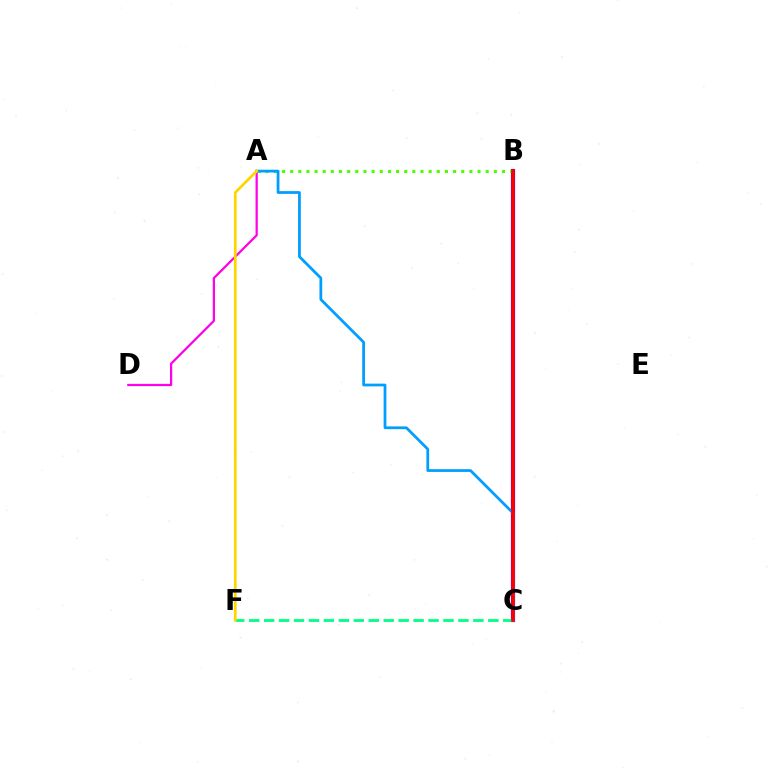{('A', 'D'): [{'color': '#ff00ed', 'line_style': 'solid', 'thickness': 1.61}], ('B', 'C'): [{'color': '#3700ff', 'line_style': 'solid', 'thickness': 3.0}, {'color': '#ff0000', 'line_style': 'solid', 'thickness': 2.6}], ('A', 'B'): [{'color': '#4fff00', 'line_style': 'dotted', 'thickness': 2.21}], ('C', 'F'): [{'color': '#00ff86', 'line_style': 'dashed', 'thickness': 2.03}], ('A', 'C'): [{'color': '#009eff', 'line_style': 'solid', 'thickness': 1.98}], ('A', 'F'): [{'color': '#ffd500', 'line_style': 'solid', 'thickness': 1.98}]}